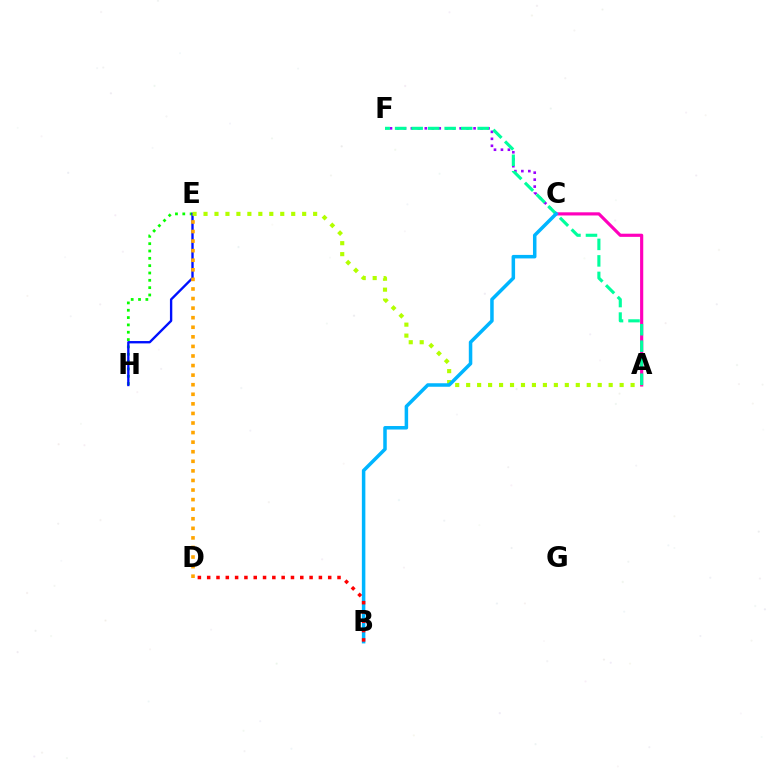{('E', 'H'): [{'color': '#08ff00', 'line_style': 'dotted', 'thickness': 1.99}, {'color': '#0010ff', 'line_style': 'solid', 'thickness': 1.7}], ('C', 'F'): [{'color': '#9b00ff', 'line_style': 'dotted', 'thickness': 1.89}], ('A', 'C'): [{'color': '#ff00bd', 'line_style': 'solid', 'thickness': 2.27}], ('A', 'E'): [{'color': '#b3ff00', 'line_style': 'dotted', 'thickness': 2.98}], ('A', 'F'): [{'color': '#00ff9d', 'line_style': 'dashed', 'thickness': 2.24}], ('D', 'E'): [{'color': '#ffa500', 'line_style': 'dotted', 'thickness': 2.6}], ('B', 'C'): [{'color': '#00b5ff', 'line_style': 'solid', 'thickness': 2.53}], ('B', 'D'): [{'color': '#ff0000', 'line_style': 'dotted', 'thickness': 2.53}]}